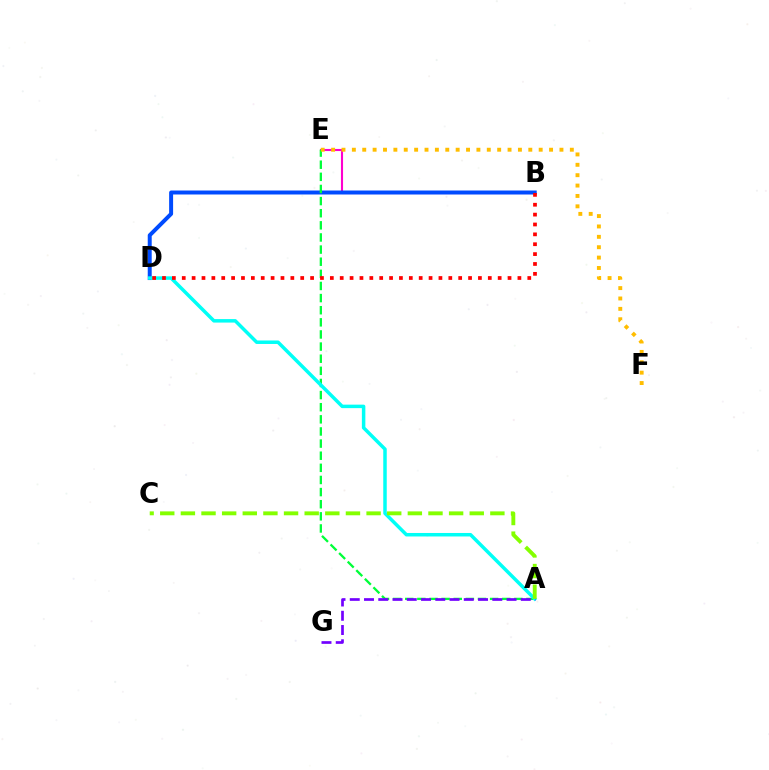{('B', 'E'): [{'color': '#ff00cf', 'line_style': 'solid', 'thickness': 1.51}], ('B', 'D'): [{'color': '#004bff', 'line_style': 'solid', 'thickness': 2.86}, {'color': '#ff0000', 'line_style': 'dotted', 'thickness': 2.68}], ('A', 'E'): [{'color': '#00ff39', 'line_style': 'dashed', 'thickness': 1.65}], ('A', 'D'): [{'color': '#00fff6', 'line_style': 'solid', 'thickness': 2.51}], ('A', 'G'): [{'color': '#7200ff', 'line_style': 'dashed', 'thickness': 1.94}], ('E', 'F'): [{'color': '#ffbd00', 'line_style': 'dotted', 'thickness': 2.82}], ('A', 'C'): [{'color': '#84ff00', 'line_style': 'dashed', 'thickness': 2.8}]}